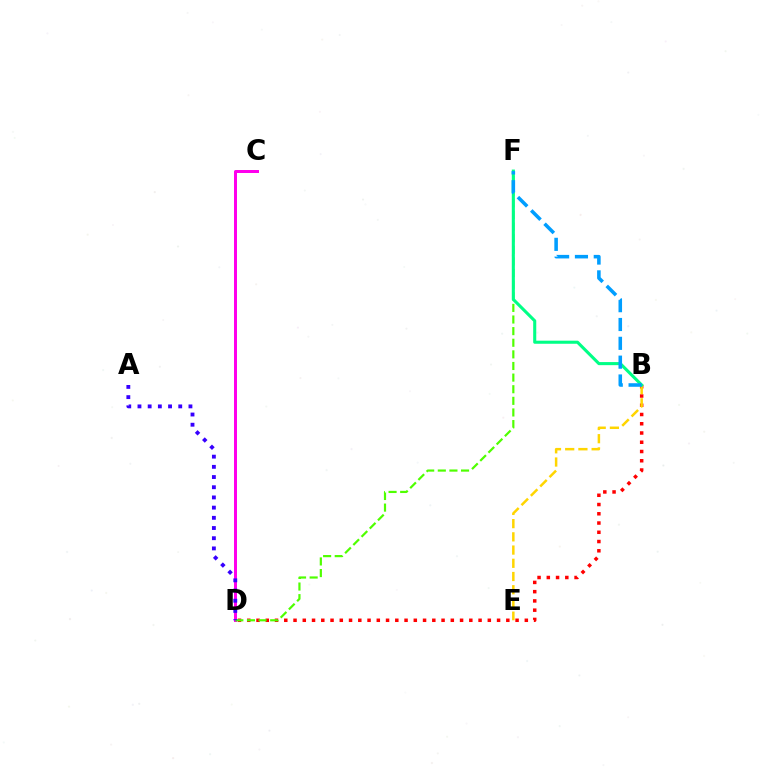{('C', 'D'): [{'color': '#ff00ed', 'line_style': 'solid', 'thickness': 2.16}], ('B', 'D'): [{'color': '#ff0000', 'line_style': 'dotted', 'thickness': 2.51}], ('D', 'F'): [{'color': '#4fff00', 'line_style': 'dashed', 'thickness': 1.58}], ('B', 'E'): [{'color': '#ffd500', 'line_style': 'dashed', 'thickness': 1.8}], ('B', 'F'): [{'color': '#00ff86', 'line_style': 'solid', 'thickness': 2.22}, {'color': '#009eff', 'line_style': 'dashed', 'thickness': 2.56}], ('A', 'D'): [{'color': '#3700ff', 'line_style': 'dotted', 'thickness': 2.77}]}